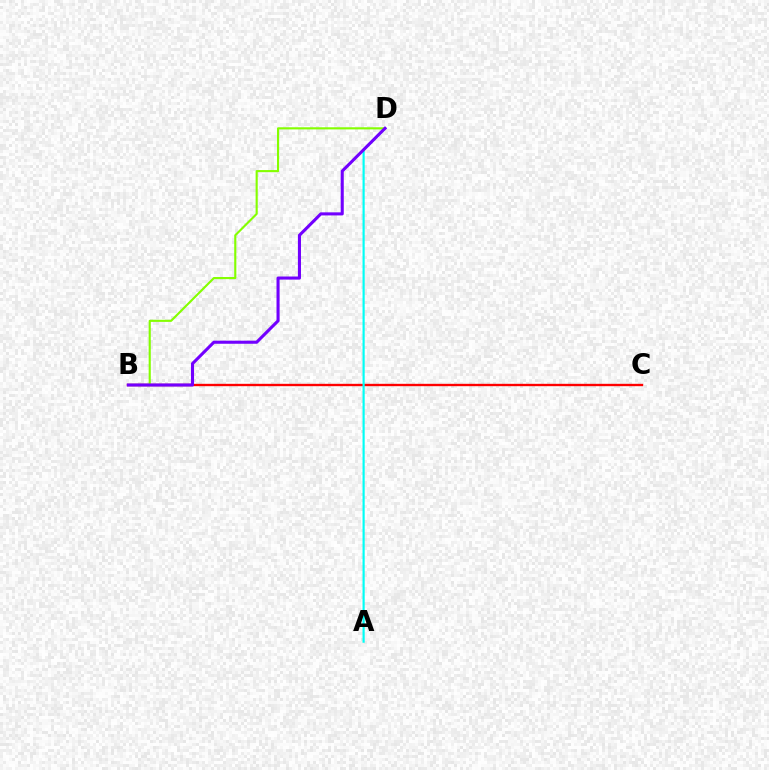{('B', 'C'): [{'color': '#ff0000', 'line_style': 'solid', 'thickness': 1.7}], ('A', 'D'): [{'color': '#00fff6', 'line_style': 'solid', 'thickness': 1.56}], ('B', 'D'): [{'color': '#84ff00', 'line_style': 'solid', 'thickness': 1.53}, {'color': '#7200ff', 'line_style': 'solid', 'thickness': 2.22}]}